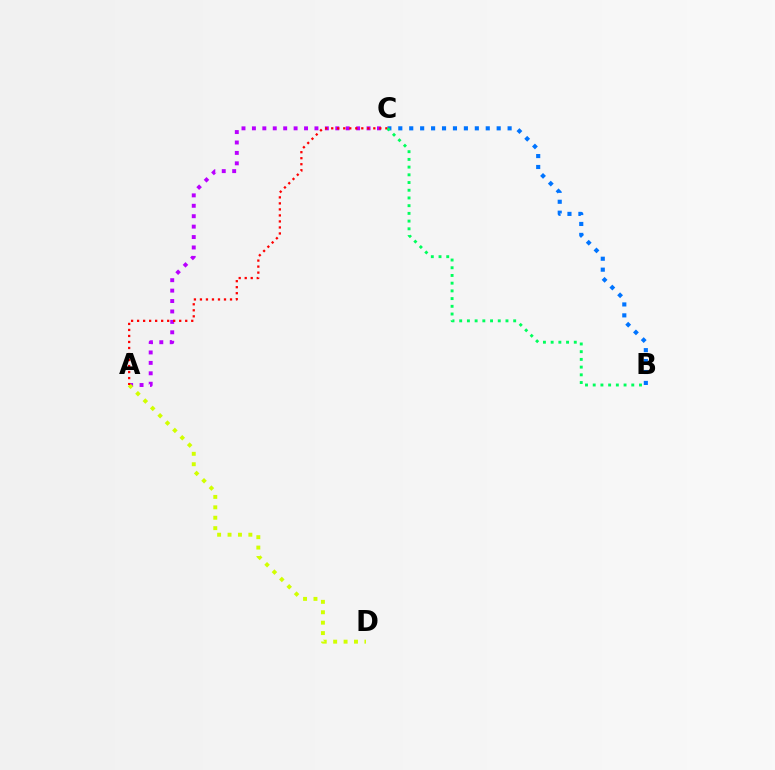{('B', 'C'): [{'color': '#0074ff', 'line_style': 'dotted', 'thickness': 2.97}, {'color': '#00ff5c', 'line_style': 'dotted', 'thickness': 2.1}], ('A', 'C'): [{'color': '#b900ff', 'line_style': 'dotted', 'thickness': 2.83}, {'color': '#ff0000', 'line_style': 'dotted', 'thickness': 1.63}], ('A', 'D'): [{'color': '#d1ff00', 'line_style': 'dotted', 'thickness': 2.83}]}